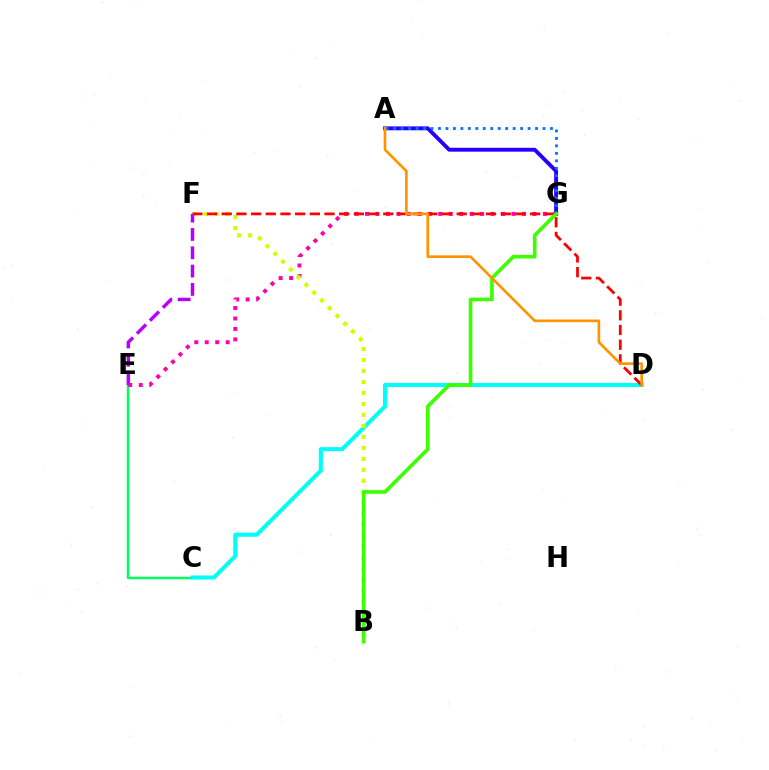{('C', 'E'): [{'color': '#00ff5c', 'line_style': 'solid', 'thickness': 1.77}], ('E', 'G'): [{'color': '#ff00ac', 'line_style': 'dotted', 'thickness': 2.84}], ('C', 'D'): [{'color': '#00fff6', 'line_style': 'solid', 'thickness': 2.92}], ('B', 'F'): [{'color': '#d1ff00', 'line_style': 'dotted', 'thickness': 2.98}], ('A', 'G'): [{'color': '#2500ff', 'line_style': 'solid', 'thickness': 2.8}, {'color': '#0074ff', 'line_style': 'dotted', 'thickness': 2.03}], ('D', 'F'): [{'color': '#ff0000', 'line_style': 'dashed', 'thickness': 1.99}], ('B', 'G'): [{'color': '#3dff00', 'line_style': 'solid', 'thickness': 2.62}], ('E', 'F'): [{'color': '#b900ff', 'line_style': 'dashed', 'thickness': 2.49}], ('A', 'D'): [{'color': '#ff9400', 'line_style': 'solid', 'thickness': 1.91}]}